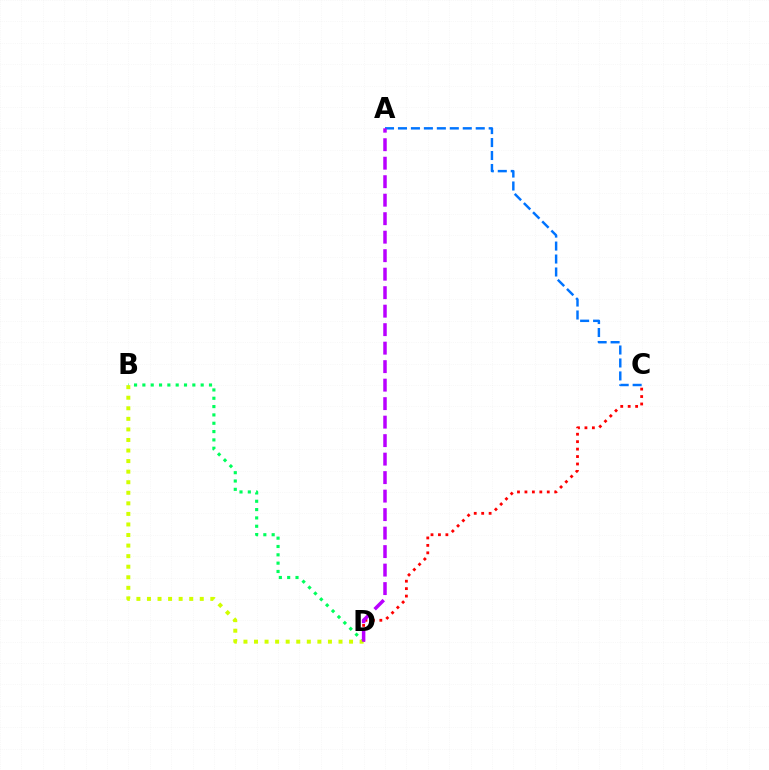{('A', 'C'): [{'color': '#0074ff', 'line_style': 'dashed', 'thickness': 1.76}], ('C', 'D'): [{'color': '#ff0000', 'line_style': 'dotted', 'thickness': 2.02}], ('B', 'D'): [{'color': '#00ff5c', 'line_style': 'dotted', 'thickness': 2.26}, {'color': '#d1ff00', 'line_style': 'dotted', 'thickness': 2.87}], ('A', 'D'): [{'color': '#b900ff', 'line_style': 'dashed', 'thickness': 2.51}]}